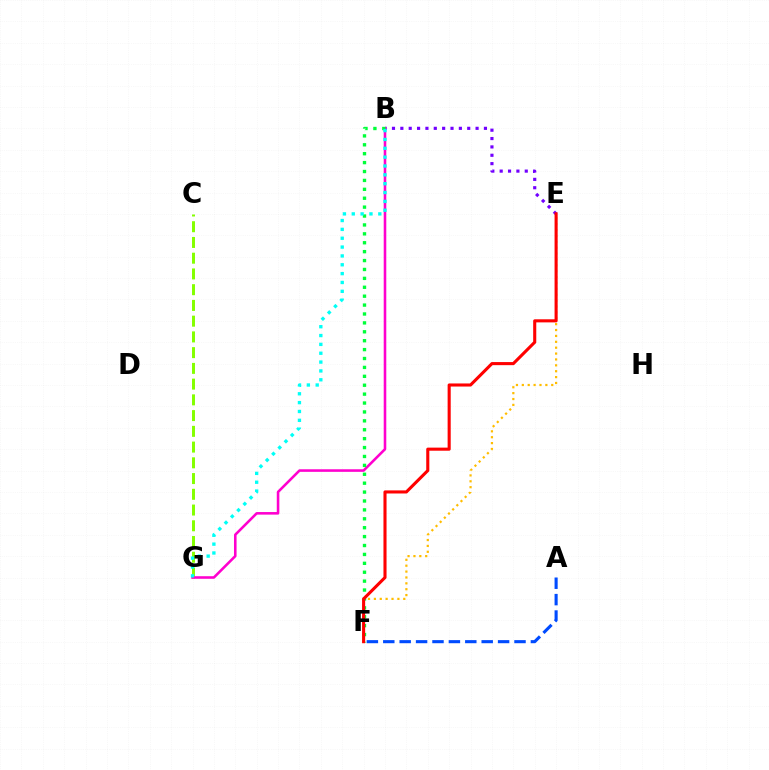{('B', 'E'): [{'color': '#7200ff', 'line_style': 'dotted', 'thickness': 2.27}], ('C', 'G'): [{'color': '#84ff00', 'line_style': 'dashed', 'thickness': 2.14}], ('B', 'G'): [{'color': '#ff00cf', 'line_style': 'solid', 'thickness': 1.86}, {'color': '#00fff6', 'line_style': 'dotted', 'thickness': 2.4}], ('B', 'F'): [{'color': '#00ff39', 'line_style': 'dotted', 'thickness': 2.42}], ('E', 'F'): [{'color': '#ffbd00', 'line_style': 'dotted', 'thickness': 1.6}, {'color': '#ff0000', 'line_style': 'solid', 'thickness': 2.22}], ('A', 'F'): [{'color': '#004bff', 'line_style': 'dashed', 'thickness': 2.23}]}